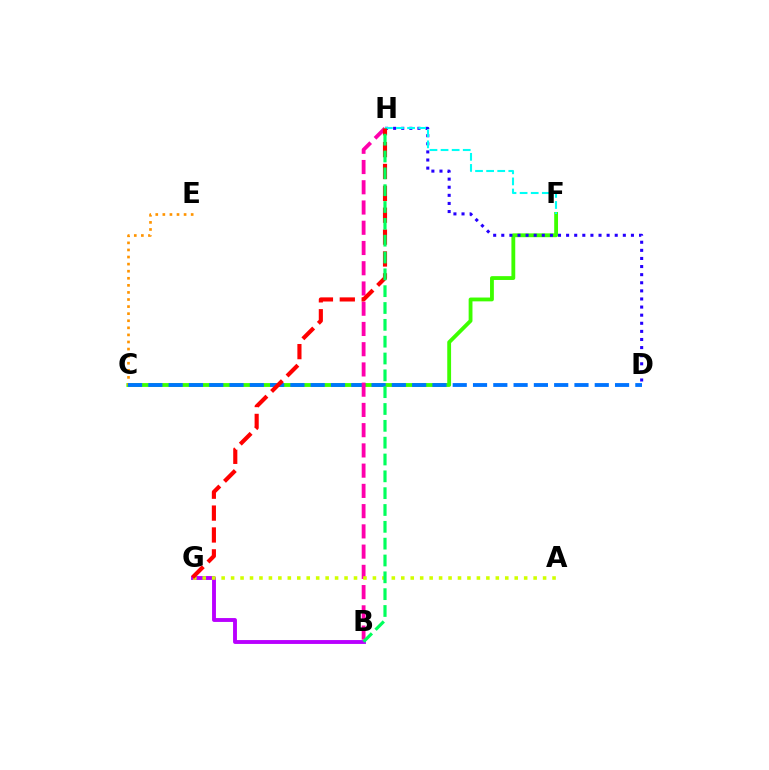{('C', 'F'): [{'color': '#3dff00', 'line_style': 'solid', 'thickness': 2.76}], ('D', 'H'): [{'color': '#2500ff', 'line_style': 'dotted', 'thickness': 2.2}], ('C', 'E'): [{'color': '#ff9400', 'line_style': 'dotted', 'thickness': 1.92}], ('B', 'G'): [{'color': '#b900ff', 'line_style': 'solid', 'thickness': 2.79}], ('C', 'D'): [{'color': '#0074ff', 'line_style': 'dashed', 'thickness': 2.76}], ('F', 'H'): [{'color': '#00fff6', 'line_style': 'dashed', 'thickness': 1.51}], ('B', 'H'): [{'color': '#ff00ac', 'line_style': 'dashed', 'thickness': 2.75}, {'color': '#00ff5c', 'line_style': 'dashed', 'thickness': 2.29}], ('A', 'G'): [{'color': '#d1ff00', 'line_style': 'dotted', 'thickness': 2.57}], ('G', 'H'): [{'color': '#ff0000', 'line_style': 'dashed', 'thickness': 2.97}]}